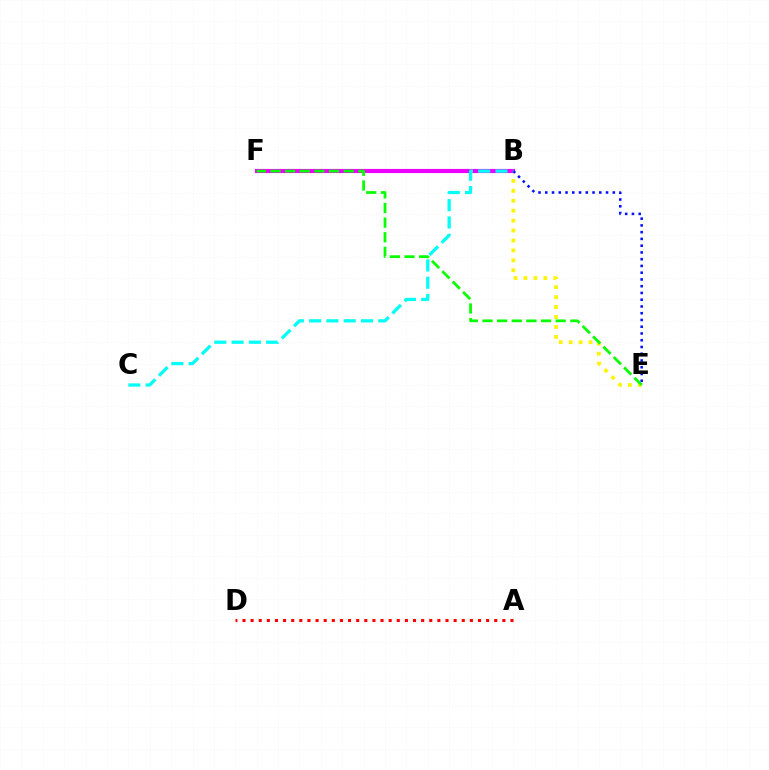{('B', 'E'): [{'color': '#fcf500', 'line_style': 'dotted', 'thickness': 2.7}, {'color': '#0010ff', 'line_style': 'dotted', 'thickness': 1.83}], ('A', 'D'): [{'color': '#ff0000', 'line_style': 'dotted', 'thickness': 2.21}], ('B', 'F'): [{'color': '#ee00ff', 'line_style': 'solid', 'thickness': 2.98}], ('B', 'C'): [{'color': '#00fff6', 'line_style': 'dashed', 'thickness': 2.35}], ('E', 'F'): [{'color': '#08ff00', 'line_style': 'dashed', 'thickness': 1.99}]}